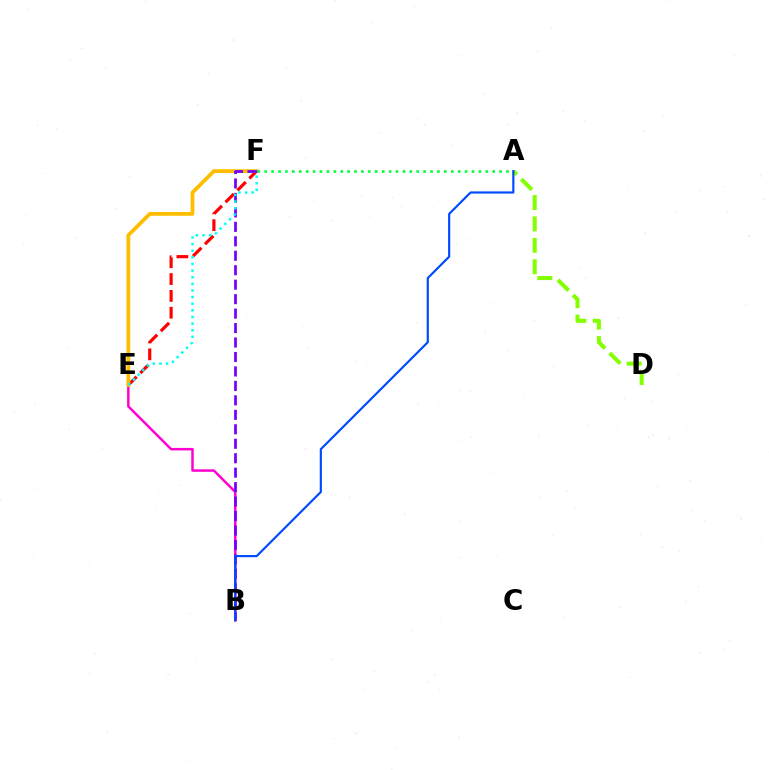{('B', 'E'): [{'color': '#ff00cf', 'line_style': 'solid', 'thickness': 1.79}], ('E', 'F'): [{'color': '#ff0000', 'line_style': 'dashed', 'thickness': 2.29}, {'color': '#ffbd00', 'line_style': 'solid', 'thickness': 2.71}, {'color': '#00fff6', 'line_style': 'dotted', 'thickness': 1.8}], ('A', 'D'): [{'color': '#84ff00', 'line_style': 'dashed', 'thickness': 2.91}], ('B', 'F'): [{'color': '#7200ff', 'line_style': 'dashed', 'thickness': 1.96}], ('A', 'F'): [{'color': '#00ff39', 'line_style': 'dotted', 'thickness': 1.88}], ('A', 'B'): [{'color': '#004bff', 'line_style': 'solid', 'thickness': 1.57}]}